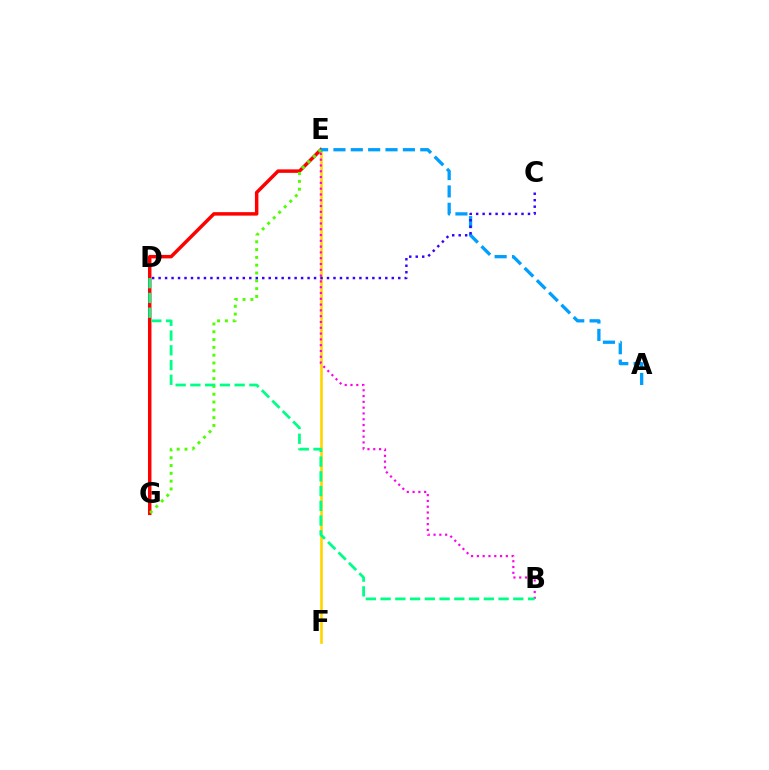{('E', 'F'): [{'color': '#ffd500', 'line_style': 'solid', 'thickness': 1.9}], ('E', 'G'): [{'color': '#ff0000', 'line_style': 'solid', 'thickness': 2.5}, {'color': '#4fff00', 'line_style': 'dotted', 'thickness': 2.12}], ('B', 'E'): [{'color': '#ff00ed', 'line_style': 'dotted', 'thickness': 1.57}], ('A', 'E'): [{'color': '#009eff', 'line_style': 'dashed', 'thickness': 2.36}], ('B', 'D'): [{'color': '#00ff86', 'line_style': 'dashed', 'thickness': 2.0}], ('C', 'D'): [{'color': '#3700ff', 'line_style': 'dotted', 'thickness': 1.76}]}